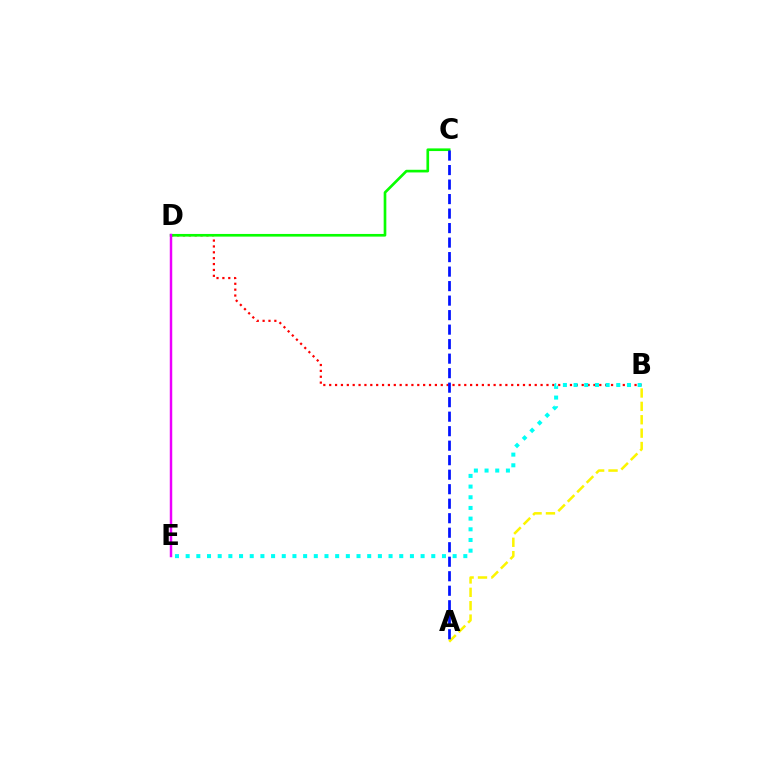{('B', 'D'): [{'color': '#ff0000', 'line_style': 'dotted', 'thickness': 1.6}], ('A', 'B'): [{'color': '#fcf500', 'line_style': 'dashed', 'thickness': 1.82}], ('C', 'D'): [{'color': '#08ff00', 'line_style': 'solid', 'thickness': 1.92}], ('D', 'E'): [{'color': '#ee00ff', 'line_style': 'solid', 'thickness': 1.77}], ('B', 'E'): [{'color': '#00fff6', 'line_style': 'dotted', 'thickness': 2.9}], ('A', 'C'): [{'color': '#0010ff', 'line_style': 'dashed', 'thickness': 1.97}]}